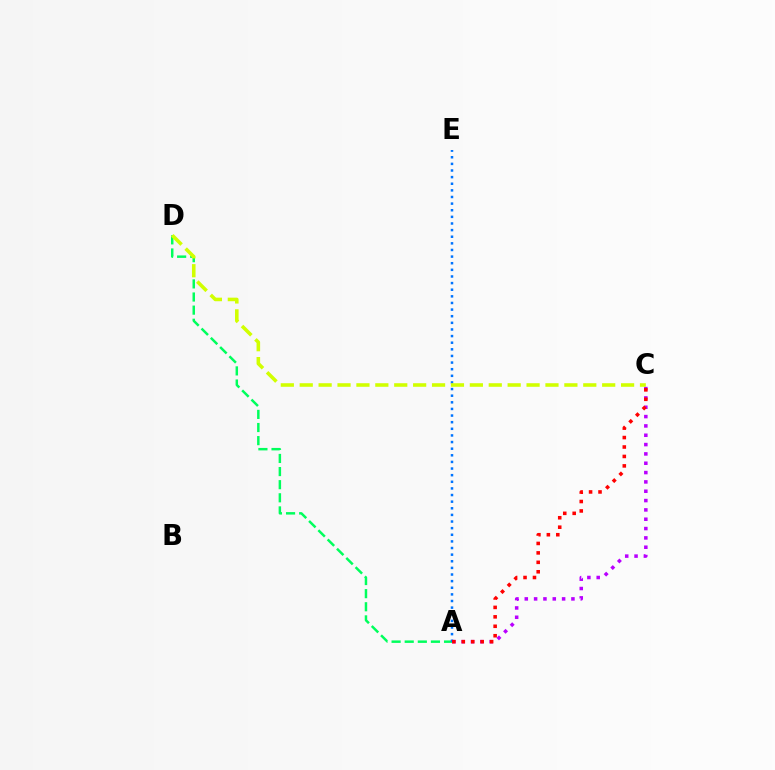{('A', 'D'): [{'color': '#00ff5c', 'line_style': 'dashed', 'thickness': 1.78}], ('A', 'C'): [{'color': '#b900ff', 'line_style': 'dotted', 'thickness': 2.54}, {'color': '#ff0000', 'line_style': 'dotted', 'thickness': 2.57}], ('A', 'E'): [{'color': '#0074ff', 'line_style': 'dotted', 'thickness': 1.8}], ('C', 'D'): [{'color': '#d1ff00', 'line_style': 'dashed', 'thickness': 2.57}]}